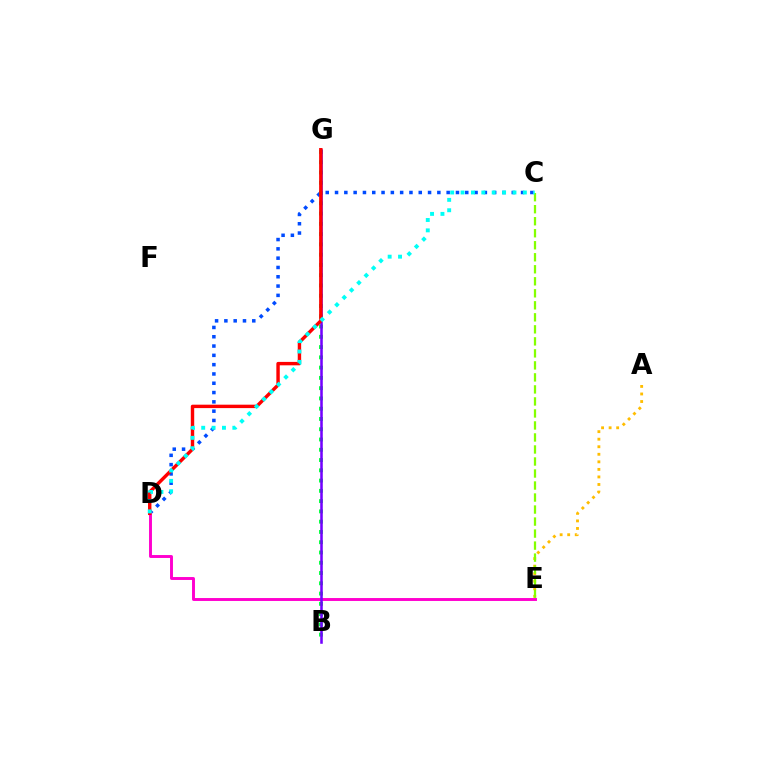{('A', 'E'): [{'color': '#ffbd00', 'line_style': 'dotted', 'thickness': 2.05}], ('C', 'D'): [{'color': '#004bff', 'line_style': 'dotted', 'thickness': 2.53}, {'color': '#00fff6', 'line_style': 'dotted', 'thickness': 2.82}], ('D', 'E'): [{'color': '#ff00cf', 'line_style': 'solid', 'thickness': 2.1}], ('B', 'G'): [{'color': '#00ff39', 'line_style': 'dotted', 'thickness': 2.79}, {'color': '#7200ff', 'line_style': 'solid', 'thickness': 1.83}], ('D', 'G'): [{'color': '#ff0000', 'line_style': 'solid', 'thickness': 2.46}], ('C', 'E'): [{'color': '#84ff00', 'line_style': 'dashed', 'thickness': 1.63}]}